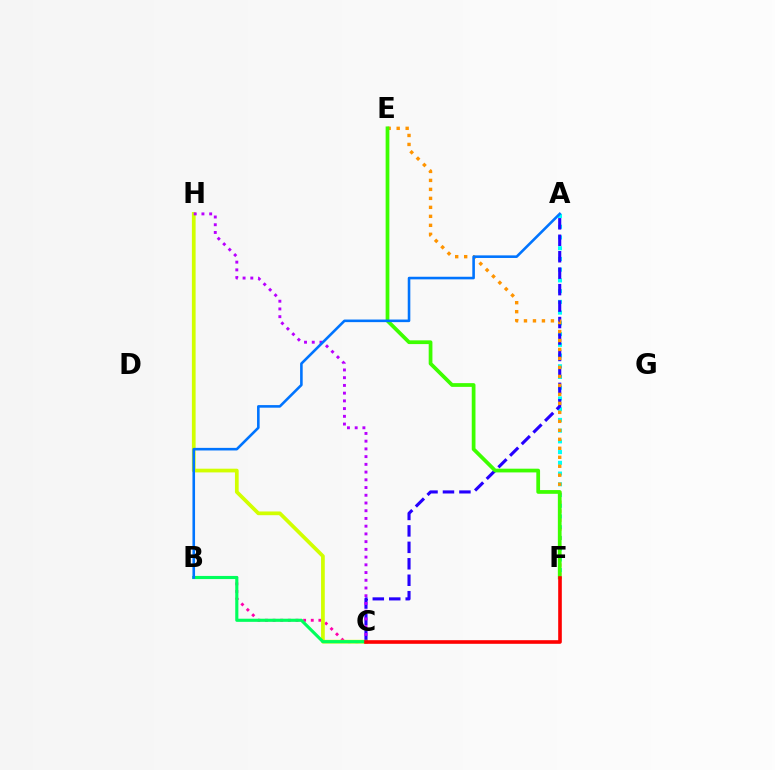{('A', 'F'): [{'color': '#00fff6', 'line_style': 'dotted', 'thickness': 2.92}], ('A', 'C'): [{'color': '#2500ff', 'line_style': 'dashed', 'thickness': 2.24}], ('E', 'F'): [{'color': '#ff9400', 'line_style': 'dotted', 'thickness': 2.44}, {'color': '#3dff00', 'line_style': 'solid', 'thickness': 2.69}], ('B', 'C'): [{'color': '#ff00ac', 'line_style': 'dotted', 'thickness': 2.08}, {'color': '#00ff5c', 'line_style': 'solid', 'thickness': 2.26}], ('C', 'H'): [{'color': '#d1ff00', 'line_style': 'solid', 'thickness': 2.68}, {'color': '#b900ff', 'line_style': 'dotted', 'thickness': 2.1}], ('A', 'B'): [{'color': '#0074ff', 'line_style': 'solid', 'thickness': 1.87}], ('C', 'F'): [{'color': '#ff0000', 'line_style': 'solid', 'thickness': 2.6}]}